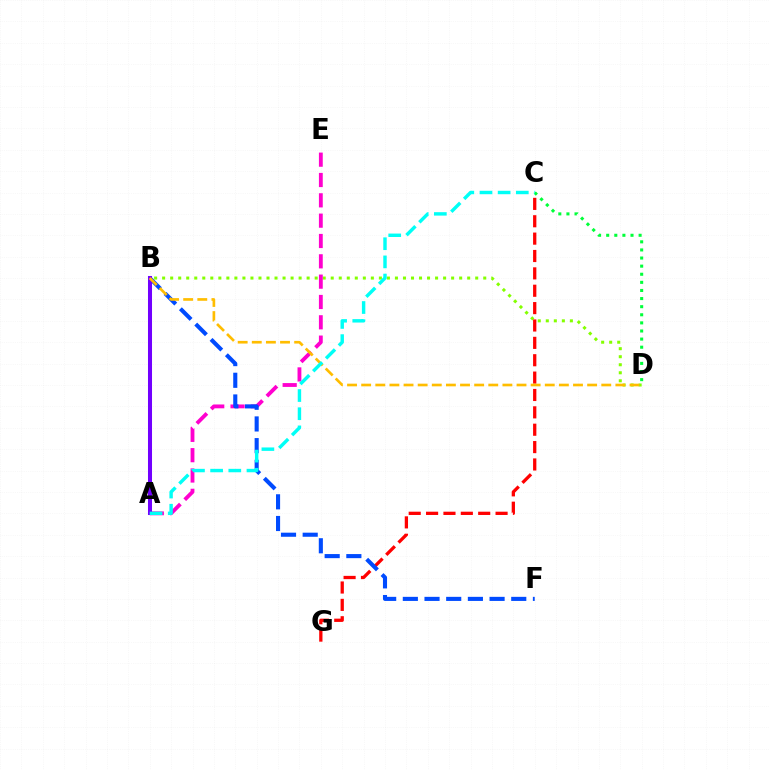{('B', 'D'): [{'color': '#84ff00', 'line_style': 'dotted', 'thickness': 2.18}, {'color': '#ffbd00', 'line_style': 'dashed', 'thickness': 1.92}], ('C', 'G'): [{'color': '#ff0000', 'line_style': 'dashed', 'thickness': 2.36}], ('A', 'E'): [{'color': '#ff00cf', 'line_style': 'dashed', 'thickness': 2.76}], ('B', 'F'): [{'color': '#004bff', 'line_style': 'dashed', 'thickness': 2.95}], ('A', 'B'): [{'color': '#7200ff', 'line_style': 'solid', 'thickness': 2.9}], ('C', 'D'): [{'color': '#00ff39', 'line_style': 'dotted', 'thickness': 2.2}], ('A', 'C'): [{'color': '#00fff6', 'line_style': 'dashed', 'thickness': 2.47}]}